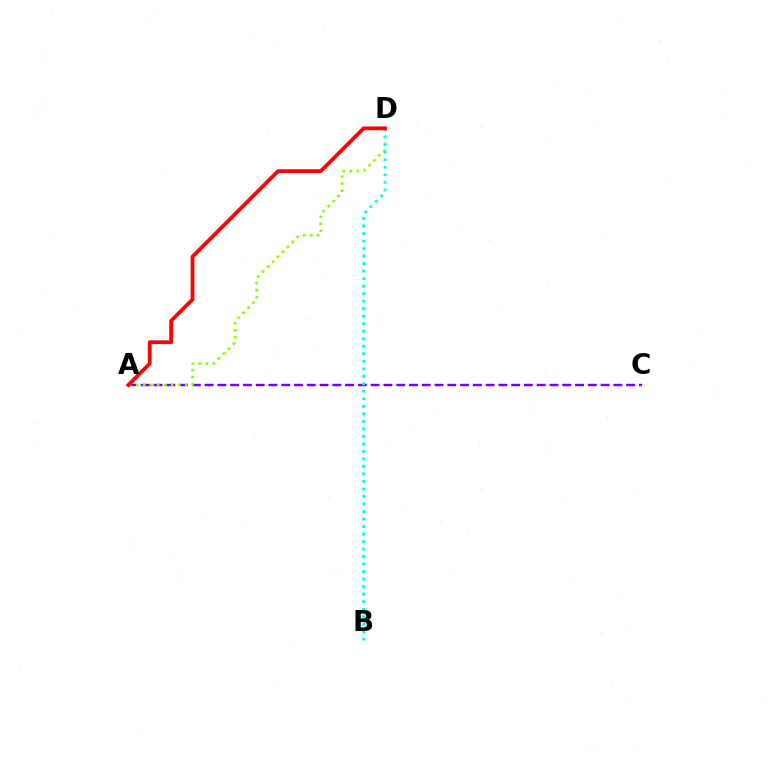{('A', 'C'): [{'color': '#7200ff', 'line_style': 'dashed', 'thickness': 1.74}], ('A', 'D'): [{'color': '#84ff00', 'line_style': 'dotted', 'thickness': 1.91}, {'color': '#ff0000', 'line_style': 'solid', 'thickness': 2.71}], ('B', 'D'): [{'color': '#00fff6', 'line_style': 'dotted', 'thickness': 2.04}]}